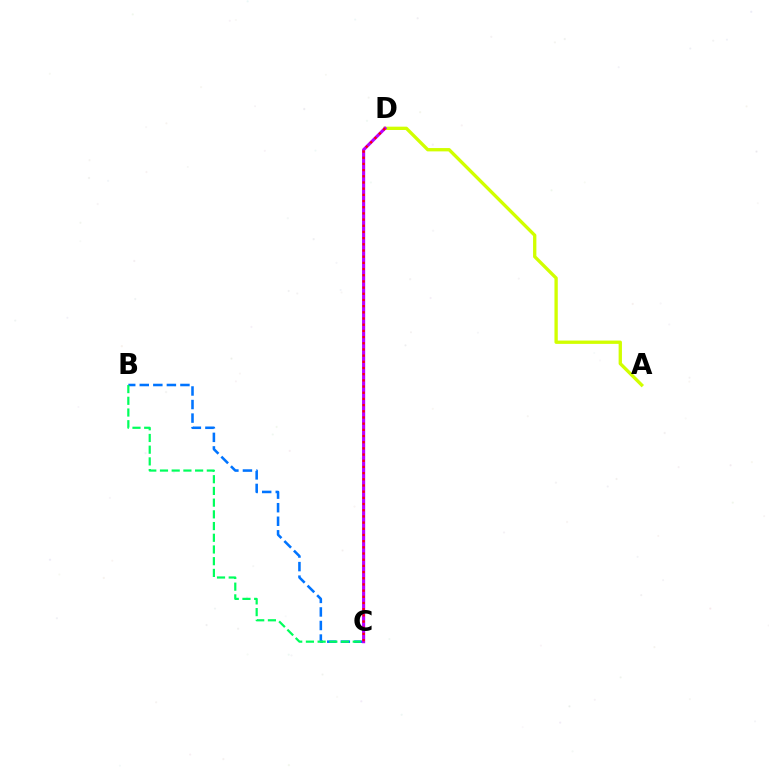{('B', 'C'): [{'color': '#0074ff', 'line_style': 'dashed', 'thickness': 1.84}, {'color': '#00ff5c', 'line_style': 'dashed', 'thickness': 1.59}], ('A', 'D'): [{'color': '#d1ff00', 'line_style': 'solid', 'thickness': 2.39}], ('C', 'D'): [{'color': '#b900ff', 'line_style': 'solid', 'thickness': 2.25}, {'color': '#ff0000', 'line_style': 'dotted', 'thickness': 1.68}]}